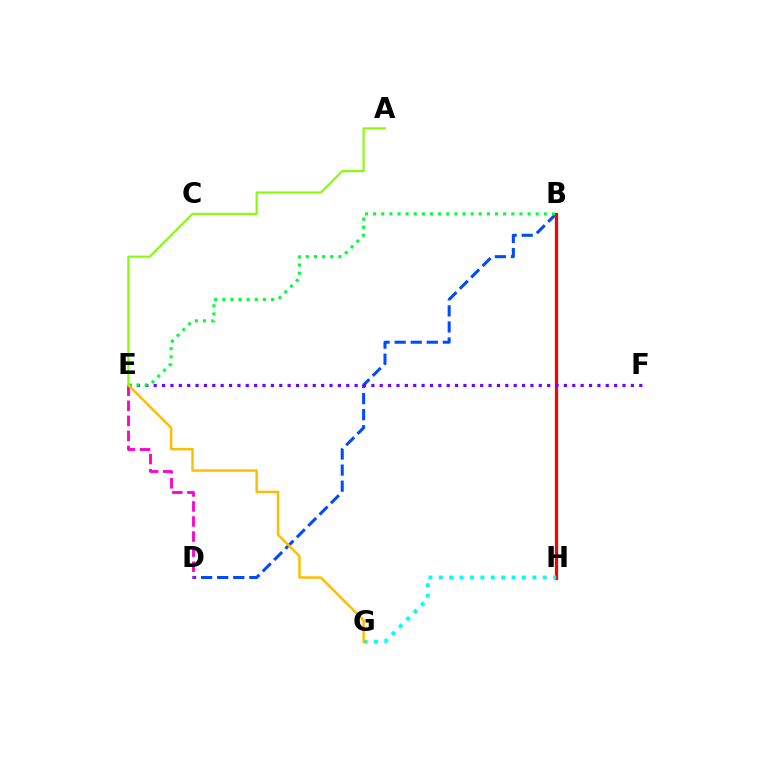{('B', 'D'): [{'color': '#004bff', 'line_style': 'dashed', 'thickness': 2.18}], ('B', 'H'): [{'color': '#ff0000', 'line_style': 'solid', 'thickness': 2.31}], ('E', 'F'): [{'color': '#7200ff', 'line_style': 'dotted', 'thickness': 2.27}], ('G', 'H'): [{'color': '#00fff6', 'line_style': 'dotted', 'thickness': 2.82}], ('D', 'E'): [{'color': '#ff00cf', 'line_style': 'dashed', 'thickness': 2.05}], ('B', 'E'): [{'color': '#00ff39', 'line_style': 'dotted', 'thickness': 2.21}], ('E', 'G'): [{'color': '#ffbd00', 'line_style': 'solid', 'thickness': 1.77}], ('A', 'E'): [{'color': '#84ff00', 'line_style': 'solid', 'thickness': 1.52}]}